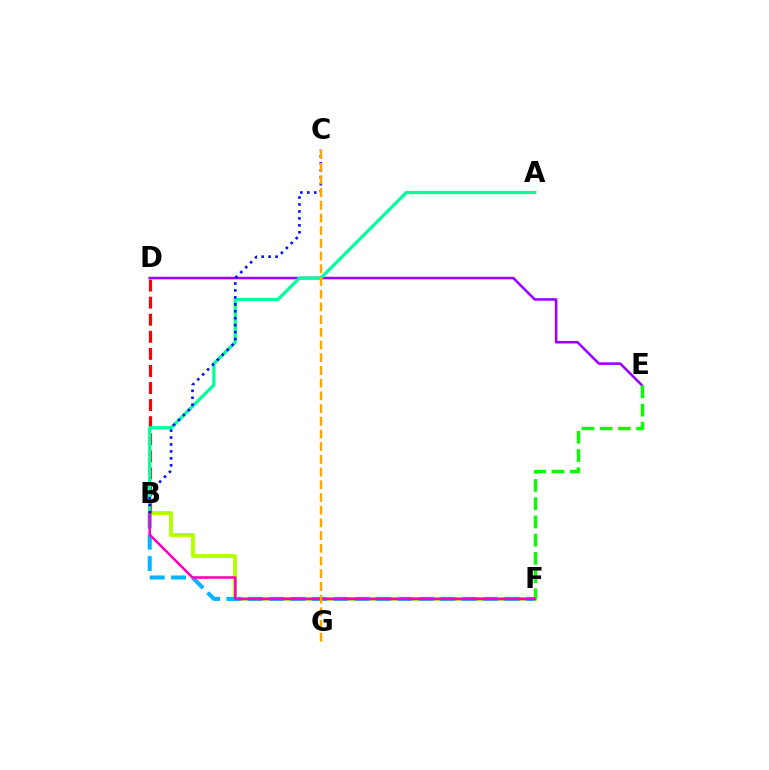{('B', 'F'): [{'color': '#b3ff00', 'line_style': 'solid', 'thickness': 2.79}, {'color': '#00b5ff', 'line_style': 'dashed', 'thickness': 2.91}, {'color': '#ff00bd', 'line_style': 'solid', 'thickness': 1.84}], ('D', 'E'): [{'color': '#9b00ff', 'line_style': 'solid', 'thickness': 1.84}], ('B', 'D'): [{'color': '#ff0000', 'line_style': 'dashed', 'thickness': 2.32}], ('E', 'F'): [{'color': '#08ff00', 'line_style': 'dashed', 'thickness': 2.48}], ('A', 'B'): [{'color': '#00ff9d', 'line_style': 'solid', 'thickness': 2.34}], ('B', 'C'): [{'color': '#0010ff', 'line_style': 'dotted', 'thickness': 1.89}], ('C', 'G'): [{'color': '#ffa500', 'line_style': 'dashed', 'thickness': 1.73}]}